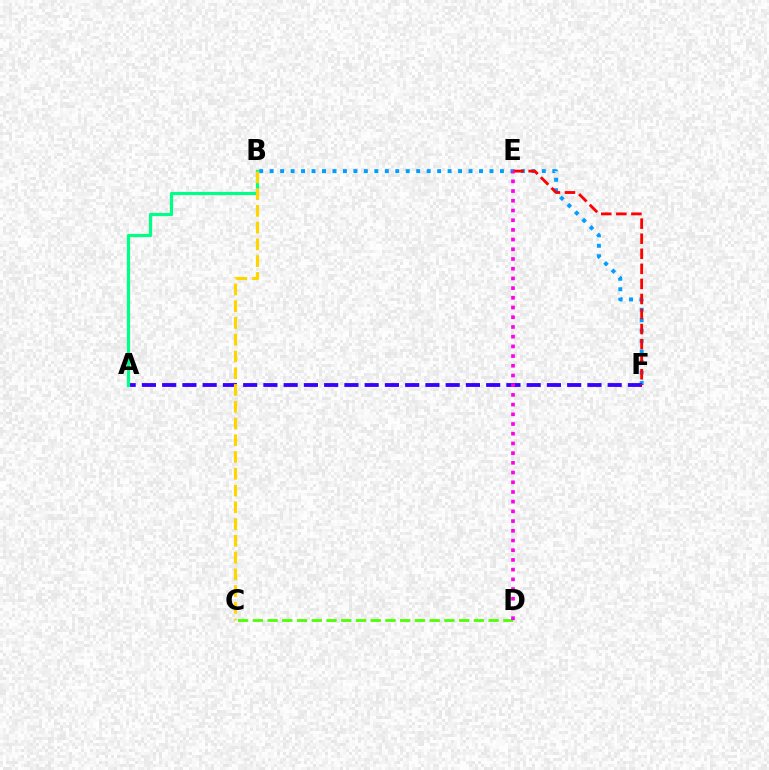{('B', 'F'): [{'color': '#009eff', 'line_style': 'dotted', 'thickness': 2.84}], ('A', 'F'): [{'color': '#3700ff', 'line_style': 'dashed', 'thickness': 2.75}], ('C', 'D'): [{'color': '#4fff00', 'line_style': 'dashed', 'thickness': 2.0}], ('A', 'B'): [{'color': '#00ff86', 'line_style': 'solid', 'thickness': 2.3}], ('B', 'C'): [{'color': '#ffd500', 'line_style': 'dashed', 'thickness': 2.28}], ('E', 'F'): [{'color': '#ff0000', 'line_style': 'dashed', 'thickness': 2.05}], ('D', 'E'): [{'color': '#ff00ed', 'line_style': 'dotted', 'thickness': 2.64}]}